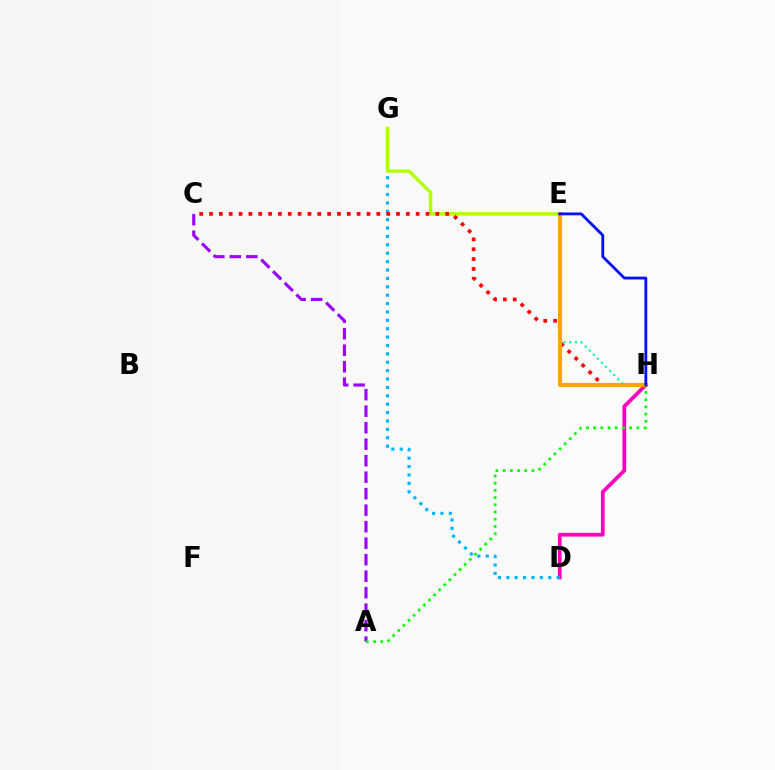{('D', 'H'): [{'color': '#ff00bd', 'line_style': 'solid', 'thickness': 2.69}], ('A', 'C'): [{'color': '#9b00ff', 'line_style': 'dashed', 'thickness': 2.24}], ('E', 'H'): [{'color': '#00ff9d', 'line_style': 'dotted', 'thickness': 1.57}, {'color': '#ffa500', 'line_style': 'solid', 'thickness': 2.91}, {'color': '#0010ff', 'line_style': 'solid', 'thickness': 2.03}], ('A', 'H'): [{'color': '#08ff00', 'line_style': 'dotted', 'thickness': 1.96}], ('D', 'G'): [{'color': '#00b5ff', 'line_style': 'dotted', 'thickness': 2.28}], ('E', 'G'): [{'color': '#b3ff00', 'line_style': 'solid', 'thickness': 2.46}], ('C', 'H'): [{'color': '#ff0000', 'line_style': 'dotted', 'thickness': 2.67}]}